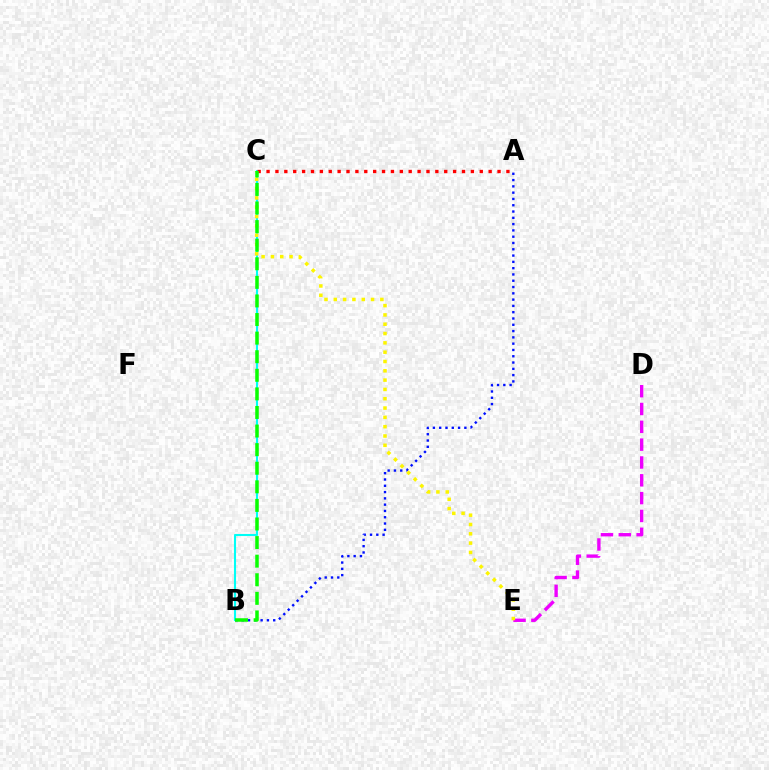{('B', 'C'): [{'color': '#00fff6', 'line_style': 'solid', 'thickness': 1.51}, {'color': '#08ff00', 'line_style': 'dashed', 'thickness': 2.53}], ('D', 'E'): [{'color': '#ee00ff', 'line_style': 'dashed', 'thickness': 2.42}], ('A', 'B'): [{'color': '#0010ff', 'line_style': 'dotted', 'thickness': 1.71}], ('A', 'C'): [{'color': '#ff0000', 'line_style': 'dotted', 'thickness': 2.41}], ('C', 'E'): [{'color': '#fcf500', 'line_style': 'dotted', 'thickness': 2.53}]}